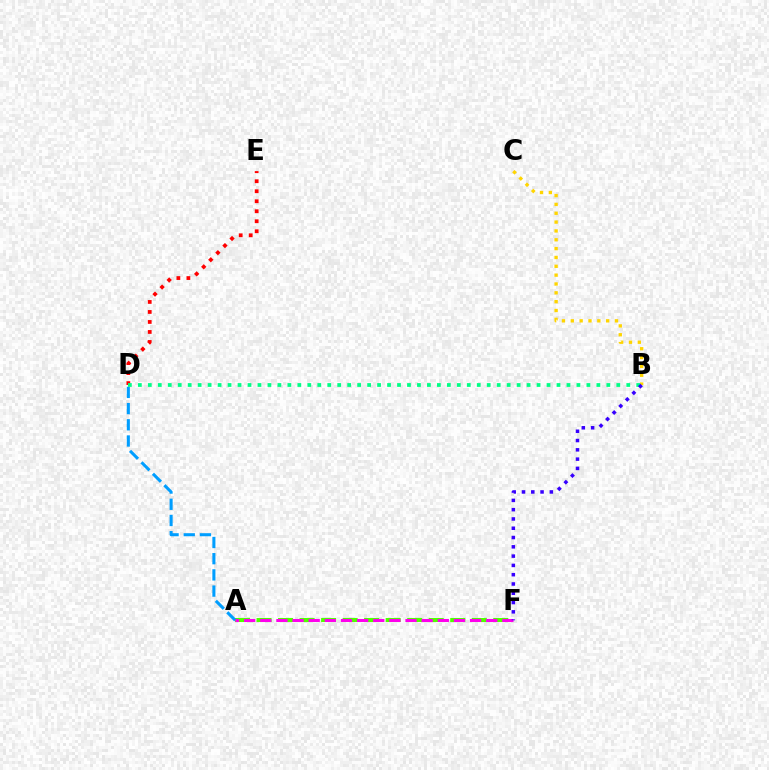{('D', 'E'): [{'color': '#ff0000', 'line_style': 'dotted', 'thickness': 2.72}], ('A', 'F'): [{'color': '#4fff00', 'line_style': 'dashed', 'thickness': 2.92}, {'color': '#ff00ed', 'line_style': 'dashed', 'thickness': 2.19}], ('B', 'C'): [{'color': '#ffd500', 'line_style': 'dotted', 'thickness': 2.4}], ('A', 'D'): [{'color': '#009eff', 'line_style': 'dashed', 'thickness': 2.2}], ('B', 'D'): [{'color': '#00ff86', 'line_style': 'dotted', 'thickness': 2.71}], ('B', 'F'): [{'color': '#3700ff', 'line_style': 'dotted', 'thickness': 2.52}]}